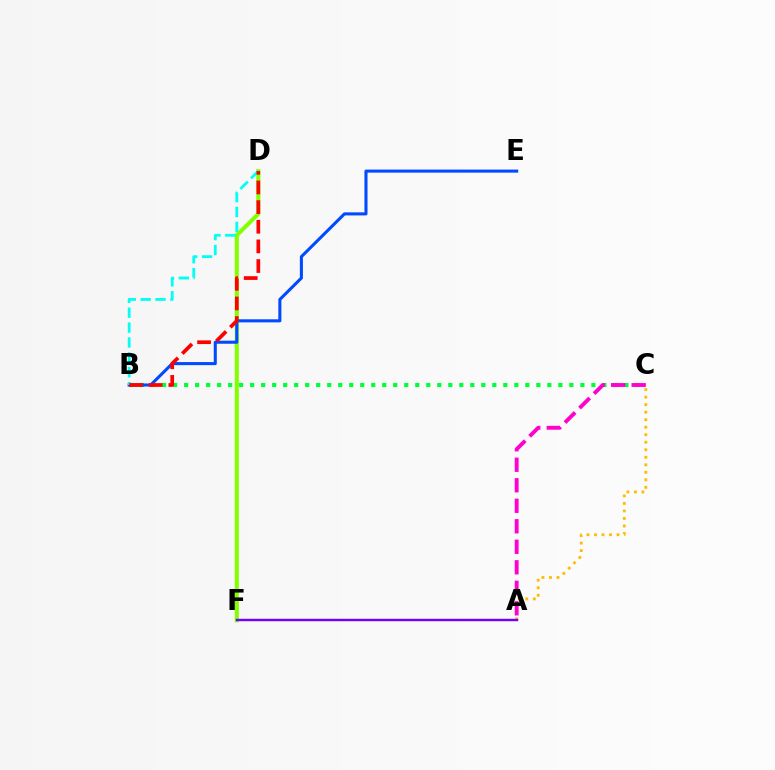{('B', 'C'): [{'color': '#00ff39', 'line_style': 'dotted', 'thickness': 2.99}], ('D', 'F'): [{'color': '#84ff00', 'line_style': 'solid', 'thickness': 2.93}], ('A', 'C'): [{'color': '#ffbd00', 'line_style': 'dotted', 'thickness': 2.04}, {'color': '#ff00cf', 'line_style': 'dashed', 'thickness': 2.79}], ('B', 'E'): [{'color': '#004bff', 'line_style': 'solid', 'thickness': 2.21}], ('B', 'D'): [{'color': '#00fff6', 'line_style': 'dashed', 'thickness': 2.02}, {'color': '#ff0000', 'line_style': 'dashed', 'thickness': 2.67}], ('A', 'F'): [{'color': '#7200ff', 'line_style': 'solid', 'thickness': 1.74}]}